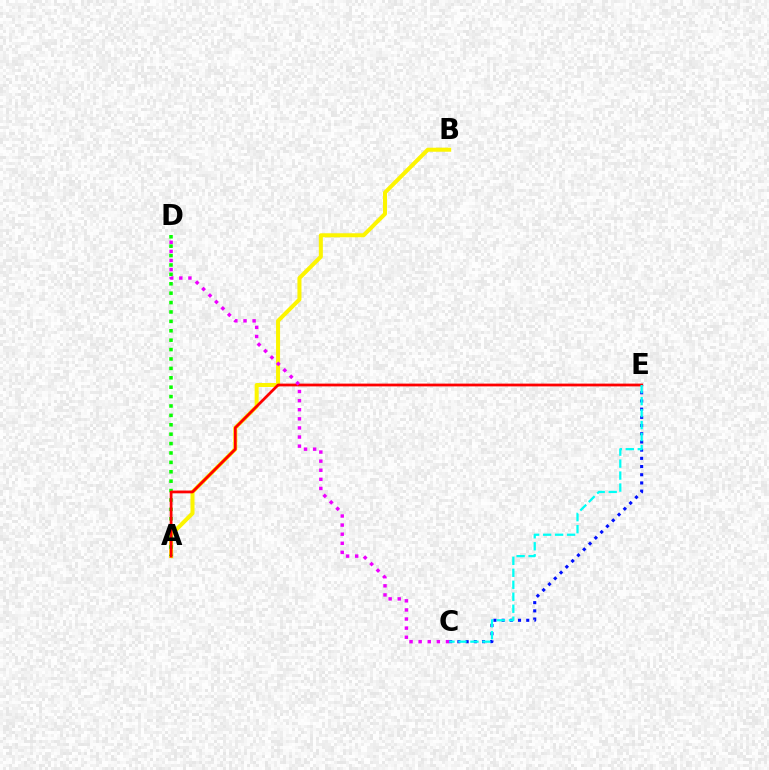{('A', 'B'): [{'color': '#fcf500', 'line_style': 'solid', 'thickness': 2.9}], ('A', 'D'): [{'color': '#08ff00', 'line_style': 'dotted', 'thickness': 2.55}], ('C', 'E'): [{'color': '#0010ff', 'line_style': 'dotted', 'thickness': 2.23}, {'color': '#00fff6', 'line_style': 'dashed', 'thickness': 1.63}], ('A', 'E'): [{'color': '#ff0000', 'line_style': 'solid', 'thickness': 2.0}], ('C', 'D'): [{'color': '#ee00ff', 'line_style': 'dotted', 'thickness': 2.47}]}